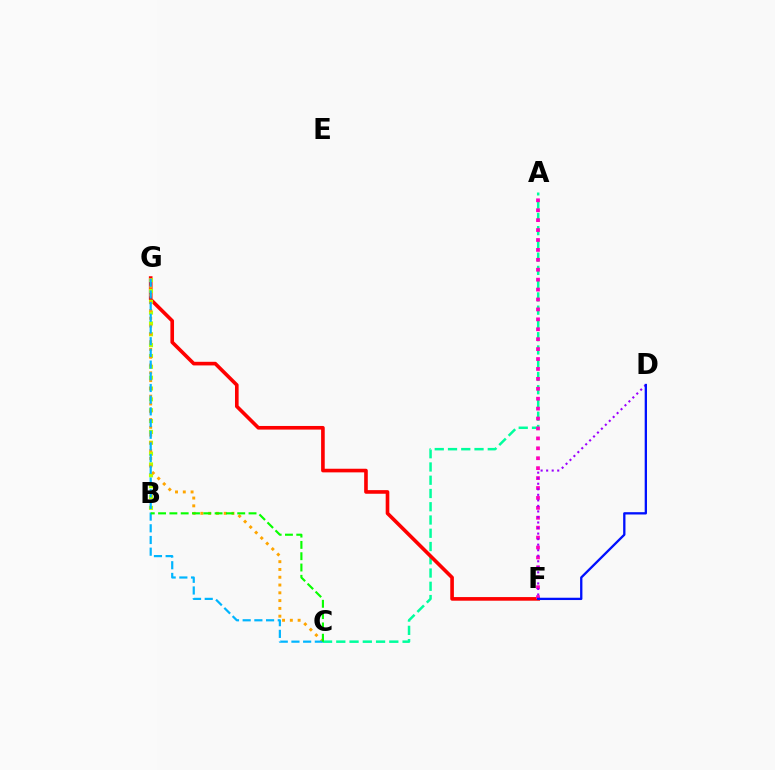{('A', 'C'): [{'color': '#00ff9d', 'line_style': 'dashed', 'thickness': 1.8}], ('F', 'G'): [{'color': '#ff0000', 'line_style': 'solid', 'thickness': 2.61}], ('A', 'F'): [{'color': '#ff00bd', 'line_style': 'dotted', 'thickness': 2.7}], ('D', 'F'): [{'color': '#9b00ff', 'line_style': 'dotted', 'thickness': 1.5}, {'color': '#0010ff', 'line_style': 'solid', 'thickness': 1.66}], ('B', 'G'): [{'color': '#b3ff00', 'line_style': 'dotted', 'thickness': 2.95}], ('C', 'G'): [{'color': '#ffa500', 'line_style': 'dotted', 'thickness': 2.12}, {'color': '#00b5ff', 'line_style': 'dashed', 'thickness': 1.59}], ('B', 'C'): [{'color': '#08ff00', 'line_style': 'dashed', 'thickness': 1.54}]}